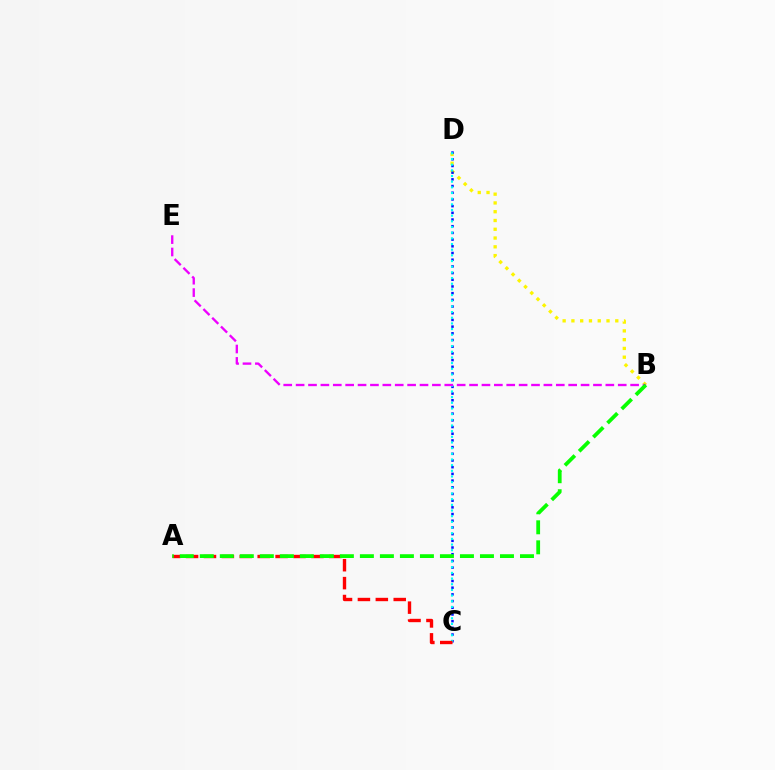{('B', 'D'): [{'color': '#fcf500', 'line_style': 'dotted', 'thickness': 2.38}], ('C', 'D'): [{'color': '#0010ff', 'line_style': 'dotted', 'thickness': 1.82}, {'color': '#00fff6', 'line_style': 'dotted', 'thickness': 1.54}], ('A', 'C'): [{'color': '#ff0000', 'line_style': 'dashed', 'thickness': 2.43}], ('B', 'E'): [{'color': '#ee00ff', 'line_style': 'dashed', 'thickness': 1.68}], ('A', 'B'): [{'color': '#08ff00', 'line_style': 'dashed', 'thickness': 2.72}]}